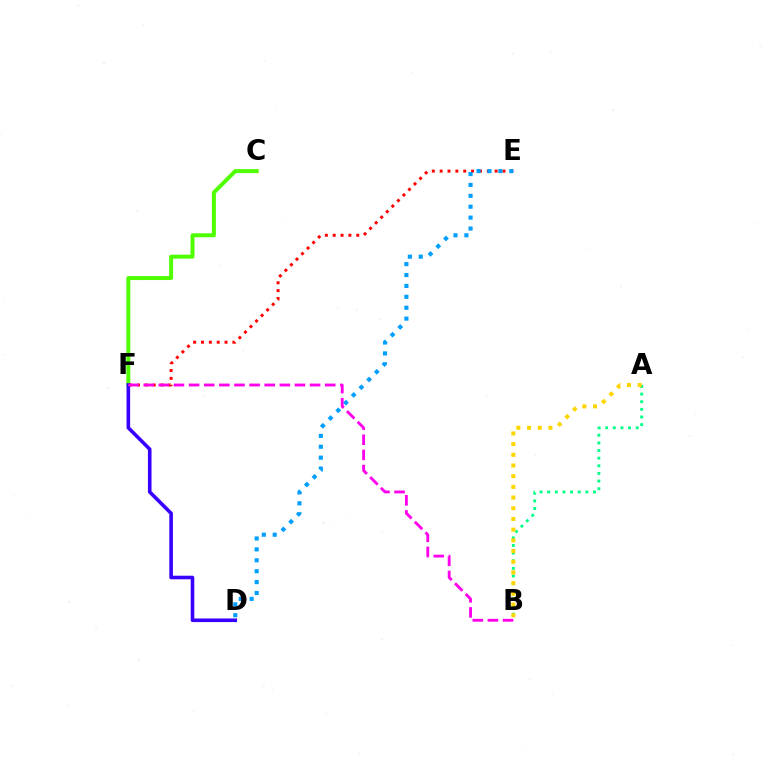{('C', 'F'): [{'color': '#4fff00', 'line_style': 'solid', 'thickness': 2.85}], ('E', 'F'): [{'color': '#ff0000', 'line_style': 'dotted', 'thickness': 2.13}], ('D', 'F'): [{'color': '#3700ff', 'line_style': 'solid', 'thickness': 2.59}], ('B', 'F'): [{'color': '#ff00ed', 'line_style': 'dashed', 'thickness': 2.05}], ('A', 'B'): [{'color': '#00ff86', 'line_style': 'dotted', 'thickness': 2.07}, {'color': '#ffd500', 'line_style': 'dotted', 'thickness': 2.91}], ('D', 'E'): [{'color': '#009eff', 'line_style': 'dotted', 'thickness': 2.96}]}